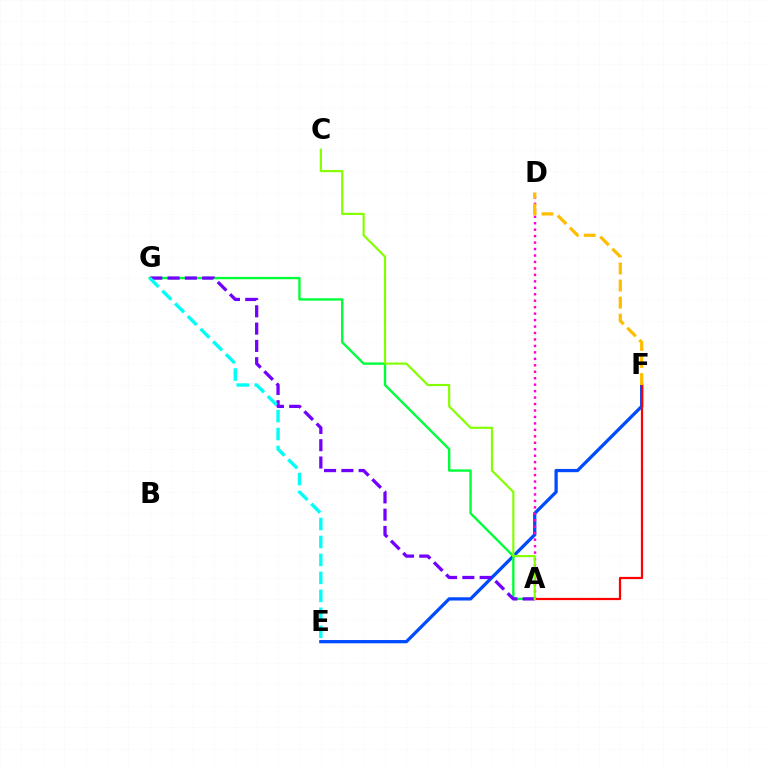{('E', 'F'): [{'color': '#004bff', 'line_style': 'solid', 'thickness': 2.35}], ('A', 'F'): [{'color': '#ff0000', 'line_style': 'solid', 'thickness': 1.6}], ('A', 'G'): [{'color': '#00ff39', 'line_style': 'solid', 'thickness': 1.71}, {'color': '#7200ff', 'line_style': 'dashed', 'thickness': 2.35}], ('A', 'D'): [{'color': '#ff00cf', 'line_style': 'dotted', 'thickness': 1.75}], ('A', 'C'): [{'color': '#84ff00', 'line_style': 'solid', 'thickness': 1.57}], ('E', 'G'): [{'color': '#00fff6', 'line_style': 'dashed', 'thickness': 2.44}], ('D', 'F'): [{'color': '#ffbd00', 'line_style': 'dashed', 'thickness': 2.32}]}